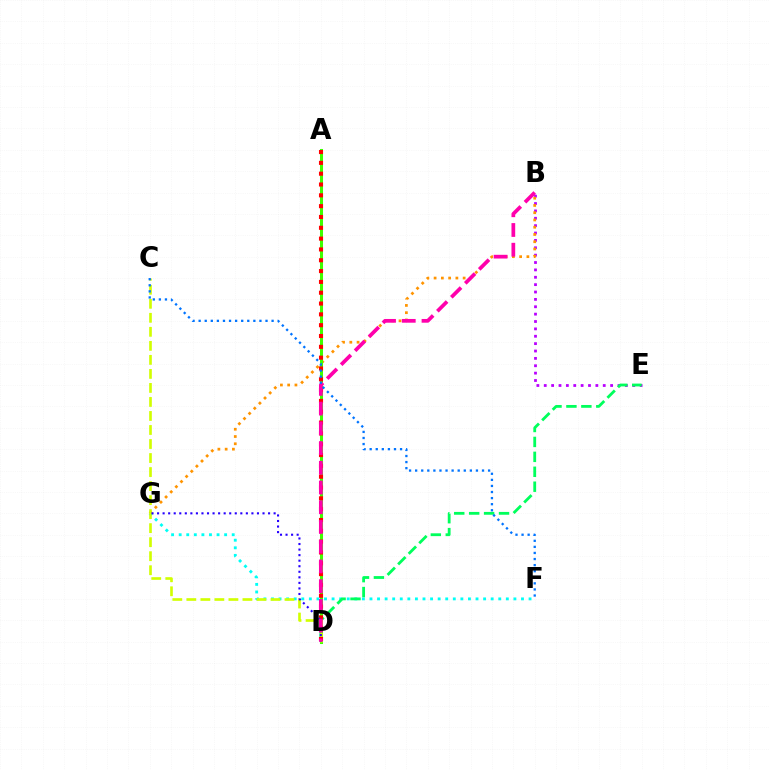{('F', 'G'): [{'color': '#00fff6', 'line_style': 'dotted', 'thickness': 2.06}], ('B', 'E'): [{'color': '#b900ff', 'line_style': 'dotted', 'thickness': 2.0}], ('D', 'E'): [{'color': '#00ff5c', 'line_style': 'dashed', 'thickness': 2.03}], ('B', 'G'): [{'color': '#ff9400', 'line_style': 'dotted', 'thickness': 1.97}], ('A', 'D'): [{'color': '#3dff00', 'line_style': 'solid', 'thickness': 2.18}, {'color': '#ff0000', 'line_style': 'dotted', 'thickness': 2.94}], ('C', 'D'): [{'color': '#d1ff00', 'line_style': 'dashed', 'thickness': 1.91}], ('D', 'G'): [{'color': '#2500ff', 'line_style': 'dotted', 'thickness': 1.51}], ('B', 'D'): [{'color': '#ff00ac', 'line_style': 'dashed', 'thickness': 2.68}], ('C', 'F'): [{'color': '#0074ff', 'line_style': 'dotted', 'thickness': 1.65}]}